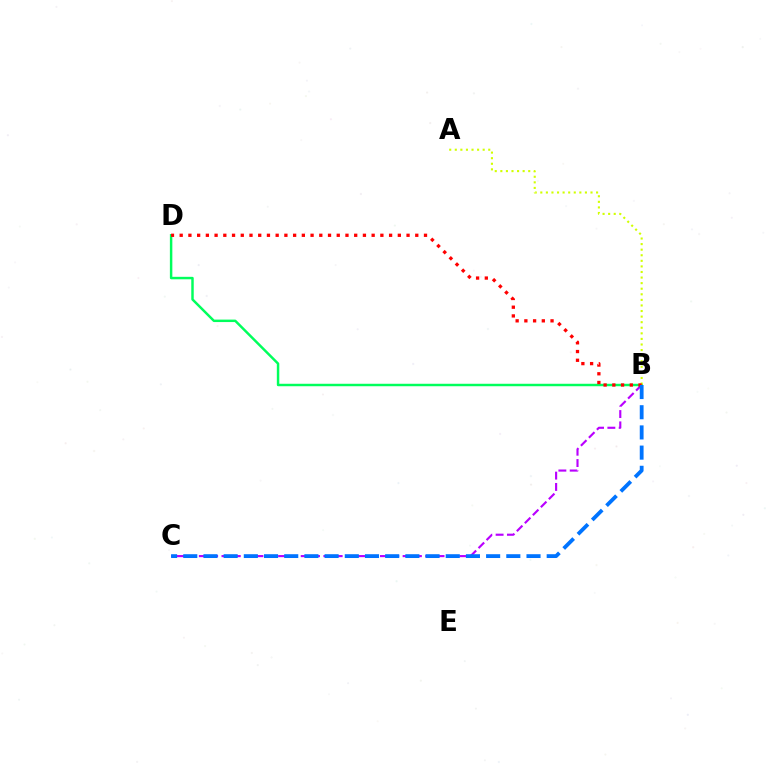{('B', 'D'): [{'color': '#00ff5c', 'line_style': 'solid', 'thickness': 1.77}, {'color': '#ff0000', 'line_style': 'dotted', 'thickness': 2.37}], ('B', 'C'): [{'color': '#b900ff', 'line_style': 'dashed', 'thickness': 1.54}, {'color': '#0074ff', 'line_style': 'dashed', 'thickness': 2.74}], ('A', 'B'): [{'color': '#d1ff00', 'line_style': 'dotted', 'thickness': 1.52}]}